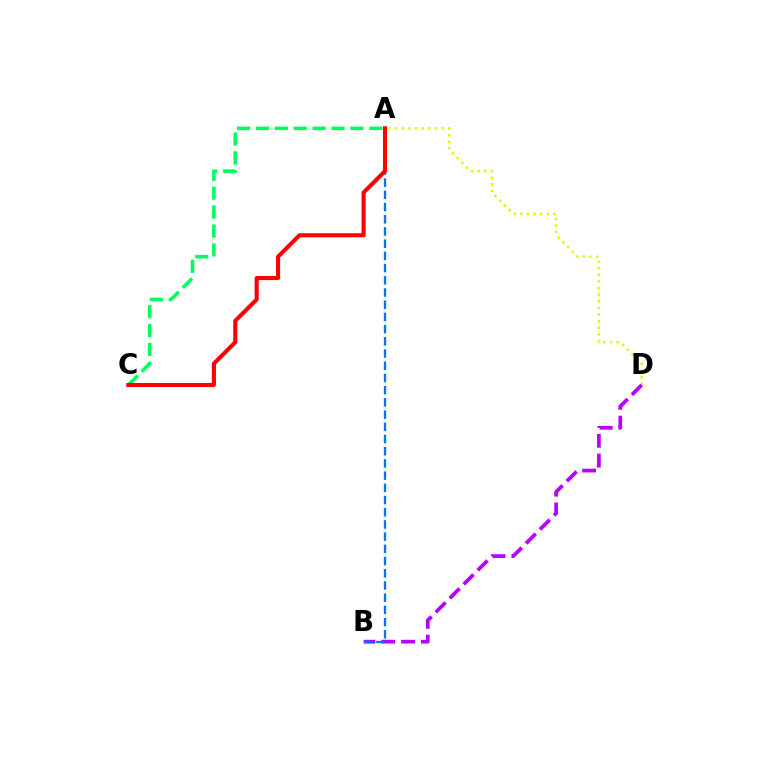{('A', 'D'): [{'color': '#d1ff00', 'line_style': 'dotted', 'thickness': 1.8}], ('B', 'D'): [{'color': '#b900ff', 'line_style': 'dashed', 'thickness': 2.69}], ('A', 'C'): [{'color': '#00ff5c', 'line_style': 'dashed', 'thickness': 2.57}, {'color': '#ff0000', 'line_style': 'solid', 'thickness': 2.94}], ('A', 'B'): [{'color': '#0074ff', 'line_style': 'dashed', 'thickness': 1.66}]}